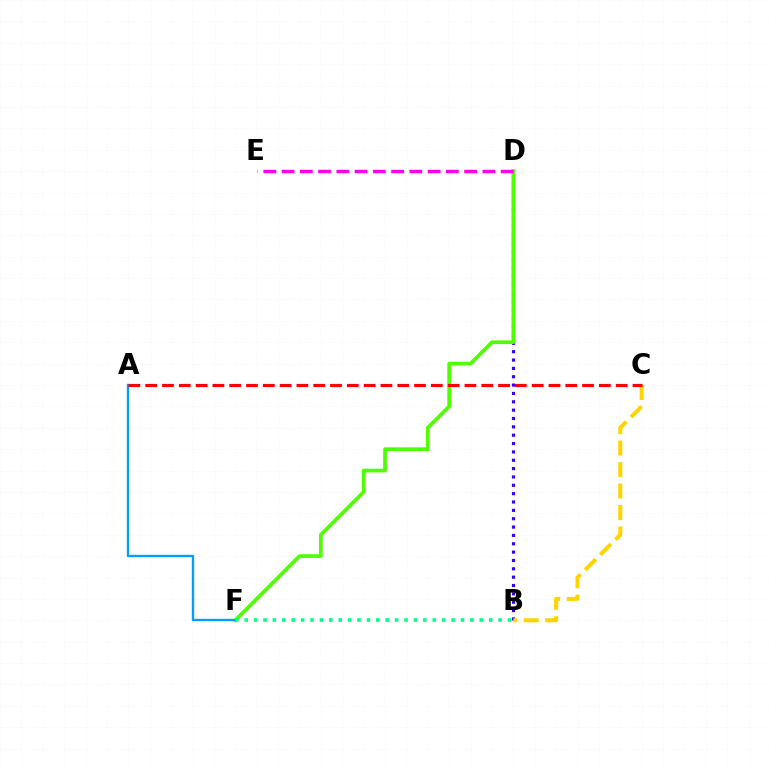{('B', 'D'): [{'color': '#3700ff', 'line_style': 'dotted', 'thickness': 2.27}], ('B', 'C'): [{'color': '#ffd500', 'line_style': 'dashed', 'thickness': 2.92}], ('D', 'F'): [{'color': '#4fff00', 'line_style': 'solid', 'thickness': 2.65}], ('A', 'F'): [{'color': '#009eff', 'line_style': 'solid', 'thickness': 1.69}], ('B', 'F'): [{'color': '#00ff86', 'line_style': 'dotted', 'thickness': 2.55}], ('D', 'E'): [{'color': '#ff00ed', 'line_style': 'dashed', 'thickness': 2.48}], ('A', 'C'): [{'color': '#ff0000', 'line_style': 'dashed', 'thickness': 2.28}]}